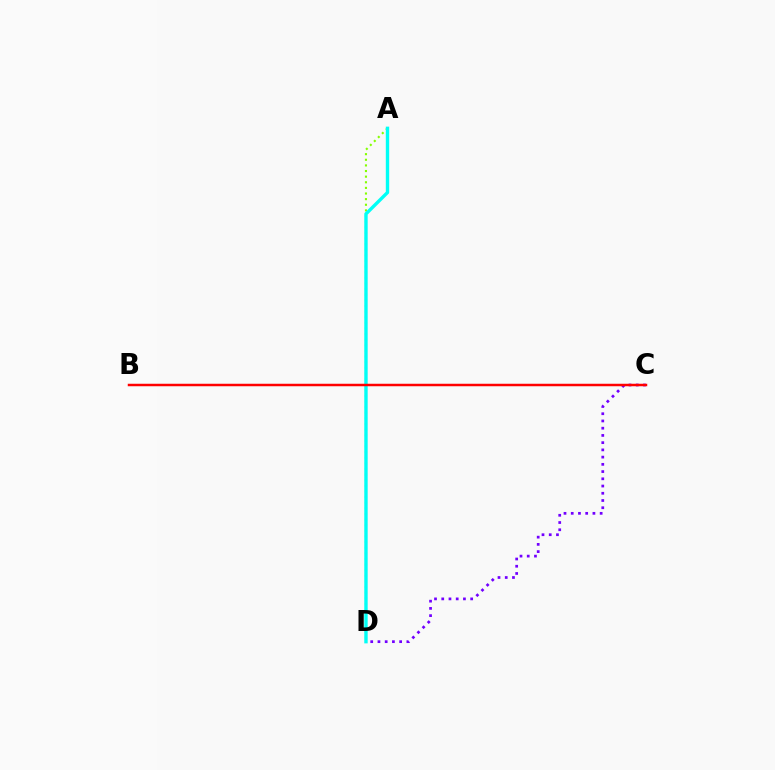{('C', 'D'): [{'color': '#7200ff', 'line_style': 'dotted', 'thickness': 1.96}], ('A', 'D'): [{'color': '#84ff00', 'line_style': 'dotted', 'thickness': 1.53}, {'color': '#00fff6', 'line_style': 'solid', 'thickness': 2.44}], ('B', 'C'): [{'color': '#ff0000', 'line_style': 'solid', 'thickness': 1.79}]}